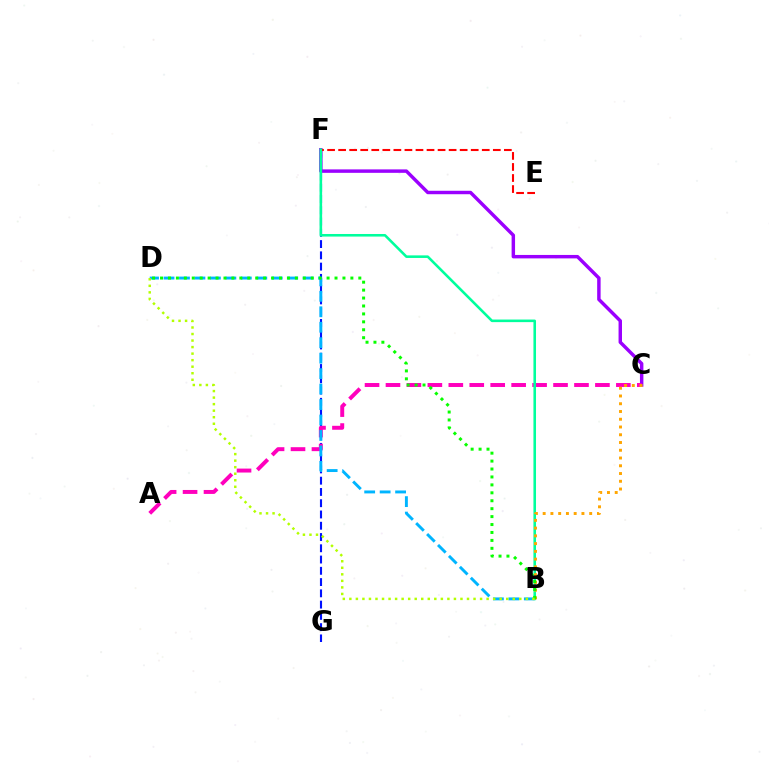{('F', 'G'): [{'color': '#0010ff', 'line_style': 'dashed', 'thickness': 1.53}], ('C', 'F'): [{'color': '#9b00ff', 'line_style': 'solid', 'thickness': 2.48}], ('E', 'F'): [{'color': '#ff0000', 'line_style': 'dashed', 'thickness': 1.5}], ('A', 'C'): [{'color': '#ff00bd', 'line_style': 'dashed', 'thickness': 2.85}], ('B', 'D'): [{'color': '#00b5ff', 'line_style': 'dashed', 'thickness': 2.1}, {'color': '#08ff00', 'line_style': 'dotted', 'thickness': 2.15}, {'color': '#b3ff00', 'line_style': 'dotted', 'thickness': 1.78}], ('B', 'F'): [{'color': '#00ff9d', 'line_style': 'solid', 'thickness': 1.86}], ('B', 'C'): [{'color': '#ffa500', 'line_style': 'dotted', 'thickness': 2.11}]}